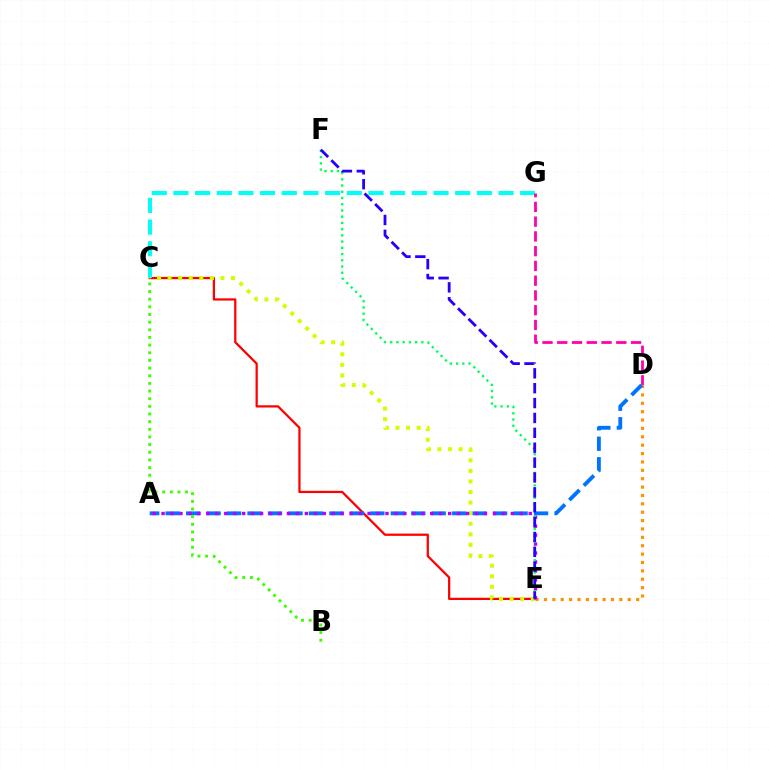{('C', 'E'): [{'color': '#ff0000', 'line_style': 'solid', 'thickness': 1.62}, {'color': '#d1ff00', 'line_style': 'dotted', 'thickness': 2.87}], ('C', 'G'): [{'color': '#00fff6', 'line_style': 'dashed', 'thickness': 2.94}], ('D', 'G'): [{'color': '#ff00ac', 'line_style': 'dashed', 'thickness': 2.01}], ('D', 'E'): [{'color': '#ff9400', 'line_style': 'dotted', 'thickness': 2.28}], ('A', 'D'): [{'color': '#0074ff', 'line_style': 'dashed', 'thickness': 2.78}], ('A', 'E'): [{'color': '#b900ff', 'line_style': 'dotted', 'thickness': 2.43}], ('E', 'F'): [{'color': '#00ff5c', 'line_style': 'dotted', 'thickness': 1.69}, {'color': '#2500ff', 'line_style': 'dashed', 'thickness': 2.02}], ('B', 'C'): [{'color': '#3dff00', 'line_style': 'dotted', 'thickness': 2.08}]}